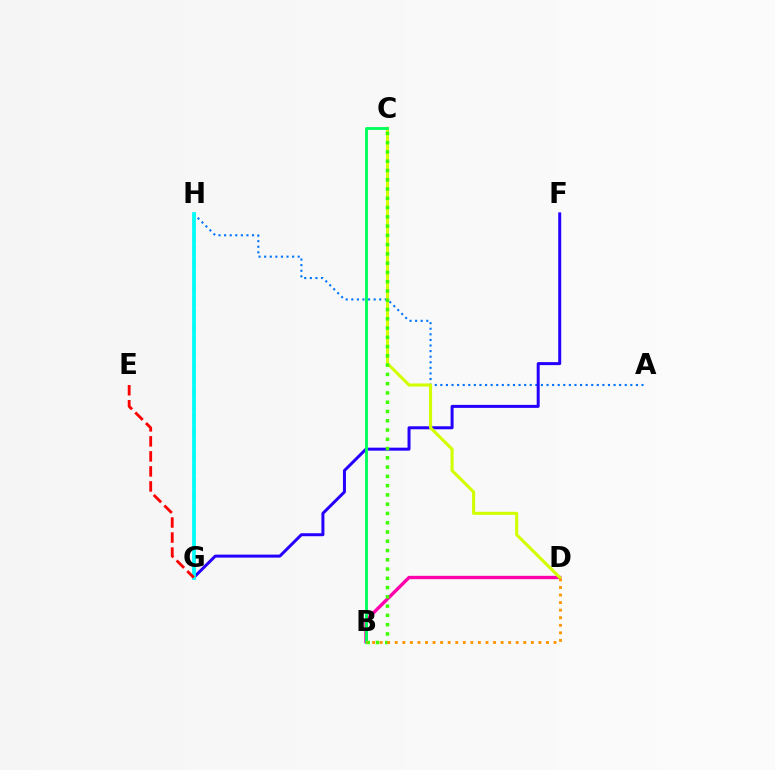{('B', 'D'): [{'color': '#ff00ac', 'line_style': 'solid', 'thickness': 2.41}, {'color': '#ff9400', 'line_style': 'dotted', 'thickness': 2.05}], ('G', 'H'): [{'color': '#b900ff', 'line_style': 'dashed', 'thickness': 1.76}, {'color': '#00fff6', 'line_style': 'solid', 'thickness': 2.68}], ('A', 'H'): [{'color': '#0074ff', 'line_style': 'dotted', 'thickness': 1.52}], ('F', 'G'): [{'color': '#2500ff', 'line_style': 'solid', 'thickness': 2.16}], ('C', 'D'): [{'color': '#d1ff00', 'line_style': 'solid', 'thickness': 2.21}], ('B', 'C'): [{'color': '#00ff5c', 'line_style': 'solid', 'thickness': 2.05}, {'color': '#3dff00', 'line_style': 'dotted', 'thickness': 2.52}], ('E', 'G'): [{'color': '#ff0000', 'line_style': 'dashed', 'thickness': 2.04}]}